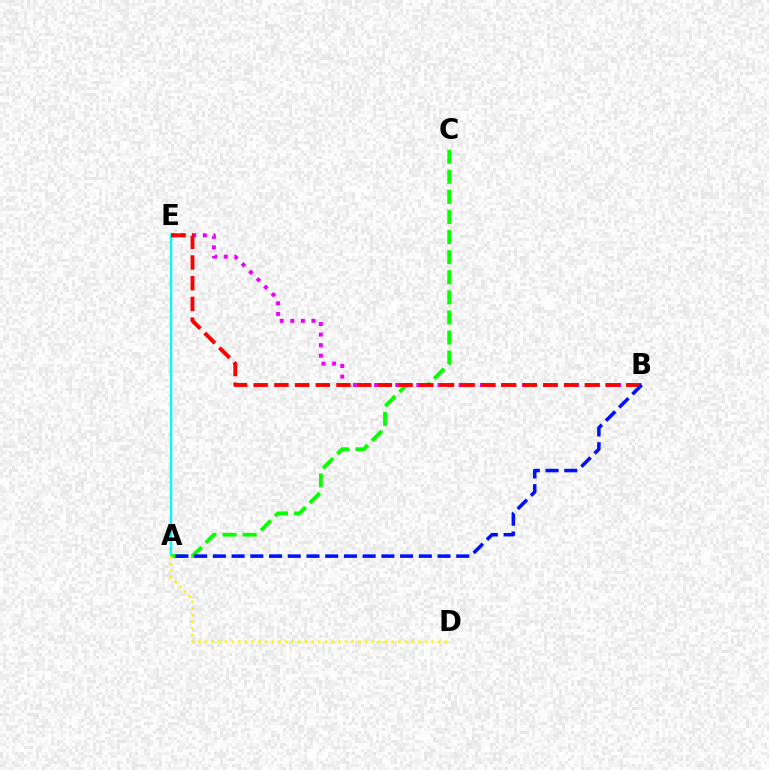{('A', 'C'): [{'color': '#08ff00', 'line_style': 'dashed', 'thickness': 2.73}], ('A', 'E'): [{'color': '#00fff6', 'line_style': 'solid', 'thickness': 1.75}], ('B', 'E'): [{'color': '#ee00ff', 'line_style': 'dotted', 'thickness': 2.87}, {'color': '#ff0000', 'line_style': 'dashed', 'thickness': 2.81}], ('A', 'D'): [{'color': '#fcf500', 'line_style': 'dotted', 'thickness': 1.81}], ('A', 'B'): [{'color': '#0010ff', 'line_style': 'dashed', 'thickness': 2.54}]}